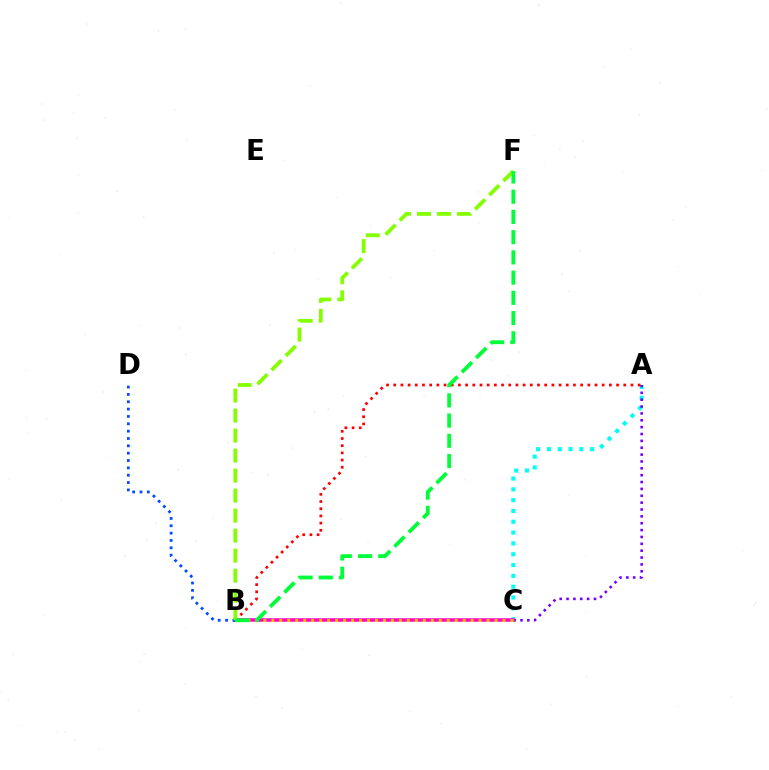{('A', 'C'): [{'color': '#00fff6', 'line_style': 'dotted', 'thickness': 2.94}, {'color': '#7200ff', 'line_style': 'dotted', 'thickness': 1.86}], ('B', 'C'): [{'color': '#ff00cf', 'line_style': 'solid', 'thickness': 2.52}, {'color': '#ffbd00', 'line_style': 'dotted', 'thickness': 2.17}], ('A', 'B'): [{'color': '#ff0000', 'line_style': 'dotted', 'thickness': 1.95}], ('B', 'D'): [{'color': '#004bff', 'line_style': 'dotted', 'thickness': 2.0}], ('B', 'F'): [{'color': '#84ff00', 'line_style': 'dashed', 'thickness': 2.72}, {'color': '#00ff39', 'line_style': 'dashed', 'thickness': 2.75}]}